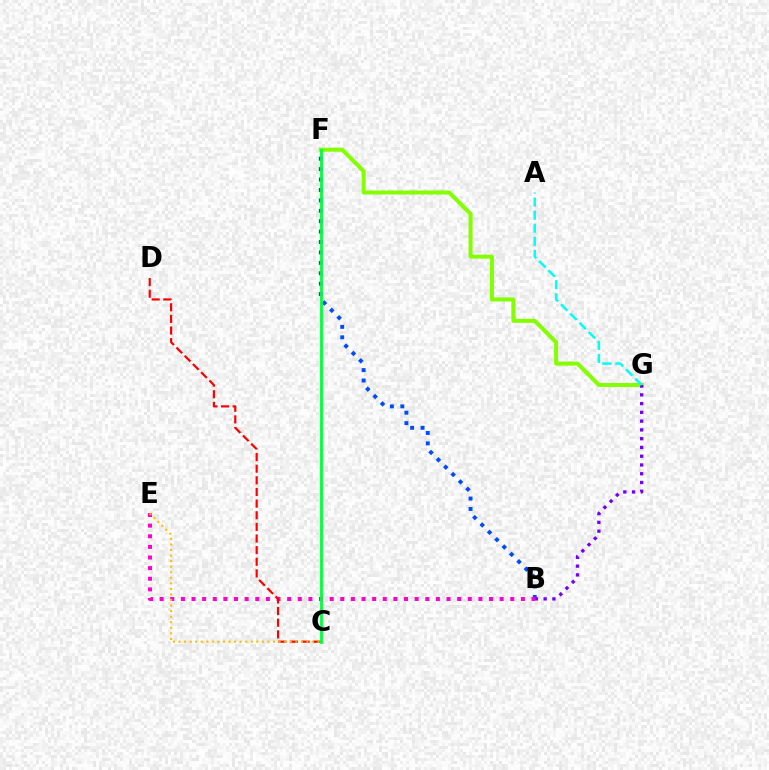{('B', 'F'): [{'color': '#004bff', 'line_style': 'dotted', 'thickness': 2.83}], ('F', 'G'): [{'color': '#84ff00', 'line_style': 'solid', 'thickness': 2.89}], ('B', 'G'): [{'color': '#7200ff', 'line_style': 'dotted', 'thickness': 2.38}], ('B', 'E'): [{'color': '#ff00cf', 'line_style': 'dotted', 'thickness': 2.89}], ('C', 'D'): [{'color': '#ff0000', 'line_style': 'dashed', 'thickness': 1.58}], ('A', 'G'): [{'color': '#00fff6', 'line_style': 'dashed', 'thickness': 1.77}], ('C', 'F'): [{'color': '#00ff39', 'line_style': 'solid', 'thickness': 2.01}], ('C', 'E'): [{'color': '#ffbd00', 'line_style': 'dotted', 'thickness': 1.51}]}